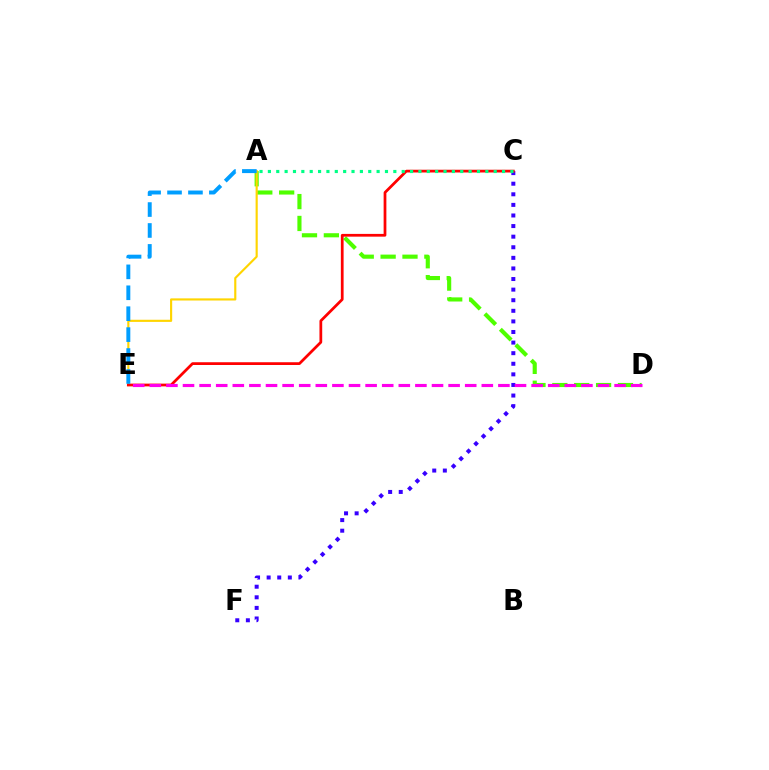{('A', 'D'): [{'color': '#4fff00', 'line_style': 'dashed', 'thickness': 2.97}], ('C', 'F'): [{'color': '#3700ff', 'line_style': 'dotted', 'thickness': 2.88}], ('A', 'E'): [{'color': '#ffd500', 'line_style': 'solid', 'thickness': 1.55}, {'color': '#009eff', 'line_style': 'dashed', 'thickness': 2.84}], ('C', 'E'): [{'color': '#ff0000', 'line_style': 'solid', 'thickness': 1.98}], ('A', 'C'): [{'color': '#00ff86', 'line_style': 'dotted', 'thickness': 2.27}], ('D', 'E'): [{'color': '#ff00ed', 'line_style': 'dashed', 'thickness': 2.26}]}